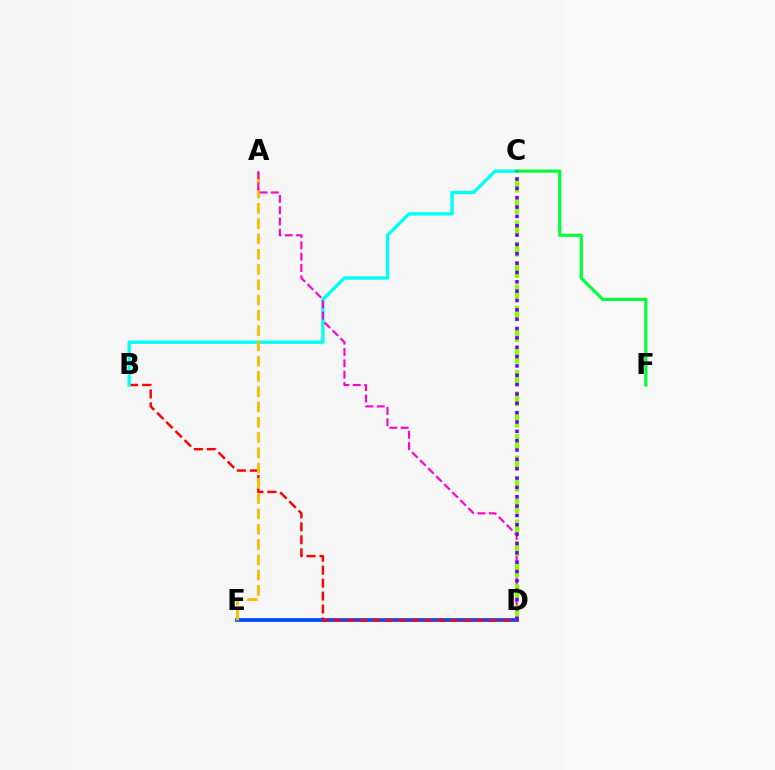{('D', 'E'): [{'color': '#004bff', 'line_style': 'solid', 'thickness': 2.7}], ('B', 'D'): [{'color': '#ff0000', 'line_style': 'dashed', 'thickness': 1.76}], ('B', 'C'): [{'color': '#00fff6', 'line_style': 'solid', 'thickness': 2.4}], ('C', 'F'): [{'color': '#00ff39', 'line_style': 'solid', 'thickness': 2.27}], ('A', 'E'): [{'color': '#ffbd00', 'line_style': 'dashed', 'thickness': 2.08}], ('A', 'D'): [{'color': '#ff00cf', 'line_style': 'dashed', 'thickness': 1.54}], ('C', 'D'): [{'color': '#84ff00', 'line_style': 'dashed', 'thickness': 2.9}, {'color': '#7200ff', 'line_style': 'dotted', 'thickness': 2.54}]}